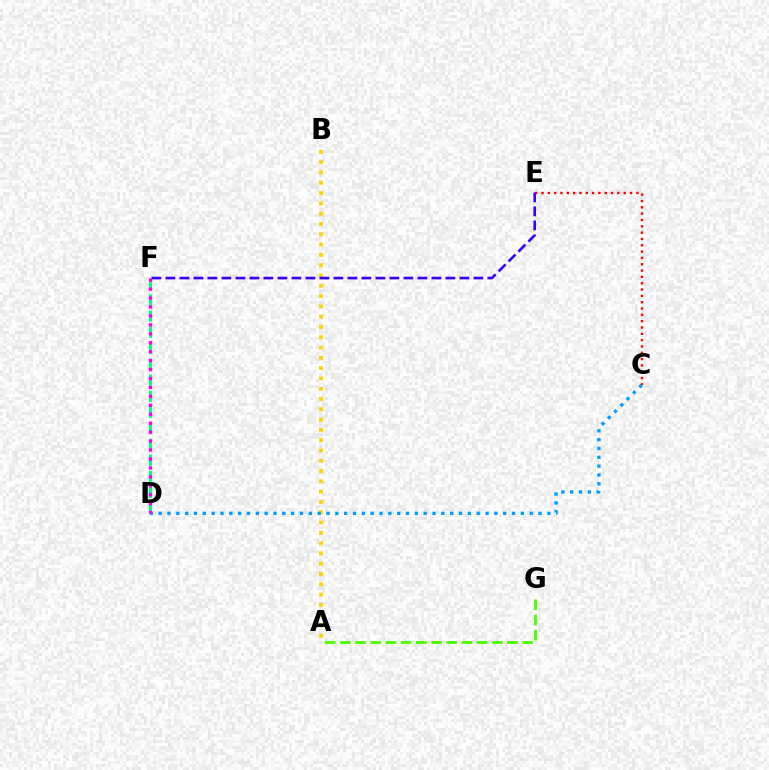{('A', 'B'): [{'color': '#ffd500', 'line_style': 'dotted', 'thickness': 2.8}], ('C', 'E'): [{'color': '#ff0000', 'line_style': 'dotted', 'thickness': 1.72}], ('C', 'D'): [{'color': '#009eff', 'line_style': 'dotted', 'thickness': 2.4}], ('D', 'F'): [{'color': '#00ff86', 'line_style': 'dashed', 'thickness': 2.18}, {'color': '#ff00ed', 'line_style': 'dotted', 'thickness': 2.43}], ('A', 'G'): [{'color': '#4fff00', 'line_style': 'dashed', 'thickness': 2.06}], ('E', 'F'): [{'color': '#3700ff', 'line_style': 'dashed', 'thickness': 1.9}]}